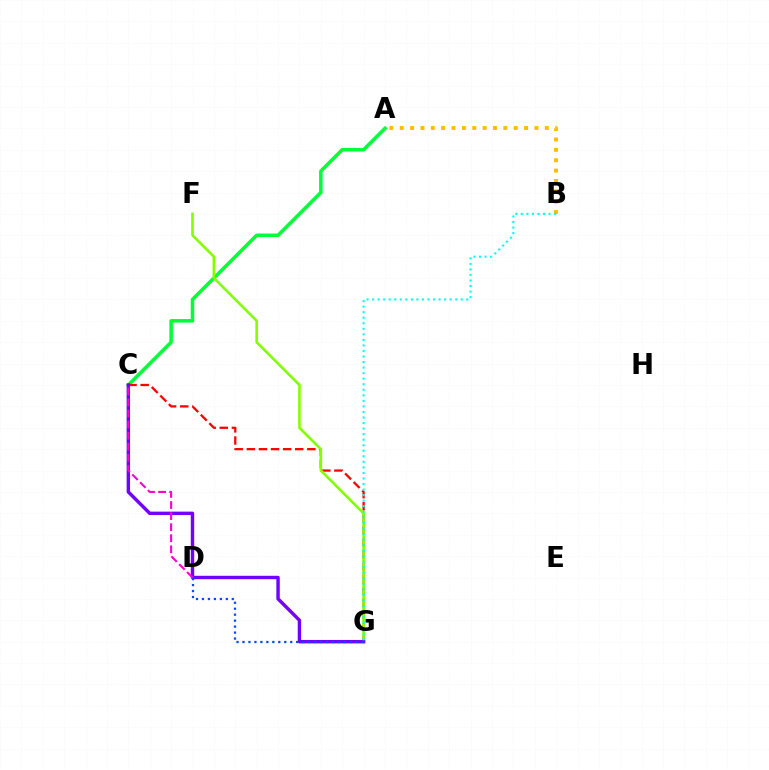{('A', 'B'): [{'color': '#ffbd00', 'line_style': 'dotted', 'thickness': 2.82}], ('A', 'C'): [{'color': '#00ff39', 'line_style': 'solid', 'thickness': 2.53}], ('C', 'G'): [{'color': '#ff0000', 'line_style': 'dashed', 'thickness': 1.64}, {'color': '#7200ff', 'line_style': 'solid', 'thickness': 2.46}], ('F', 'G'): [{'color': '#84ff00', 'line_style': 'solid', 'thickness': 1.89}], ('D', 'G'): [{'color': '#004bff', 'line_style': 'dotted', 'thickness': 1.62}], ('B', 'G'): [{'color': '#00fff6', 'line_style': 'dotted', 'thickness': 1.51}], ('C', 'D'): [{'color': '#ff00cf', 'line_style': 'dashed', 'thickness': 1.5}]}